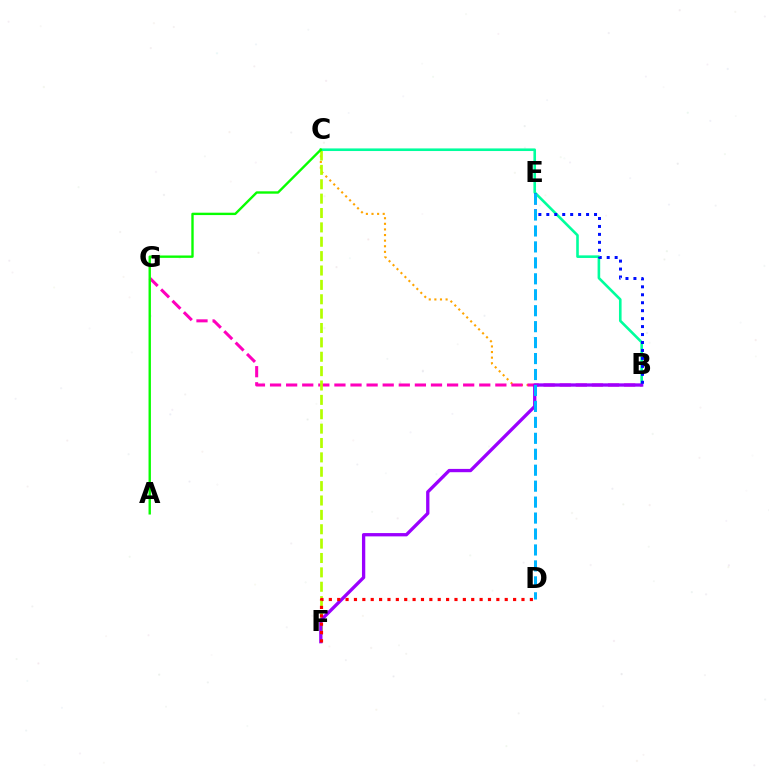{('B', 'C'): [{'color': '#ffa500', 'line_style': 'dotted', 'thickness': 1.52}, {'color': '#00ff9d', 'line_style': 'solid', 'thickness': 1.88}], ('B', 'G'): [{'color': '#ff00bd', 'line_style': 'dashed', 'thickness': 2.19}], ('C', 'F'): [{'color': '#b3ff00', 'line_style': 'dashed', 'thickness': 1.95}], ('A', 'C'): [{'color': '#08ff00', 'line_style': 'solid', 'thickness': 1.71}], ('B', 'F'): [{'color': '#9b00ff', 'line_style': 'solid', 'thickness': 2.38}], ('B', 'E'): [{'color': '#0010ff', 'line_style': 'dotted', 'thickness': 2.16}], ('D', 'E'): [{'color': '#00b5ff', 'line_style': 'dashed', 'thickness': 2.17}], ('D', 'F'): [{'color': '#ff0000', 'line_style': 'dotted', 'thickness': 2.28}]}